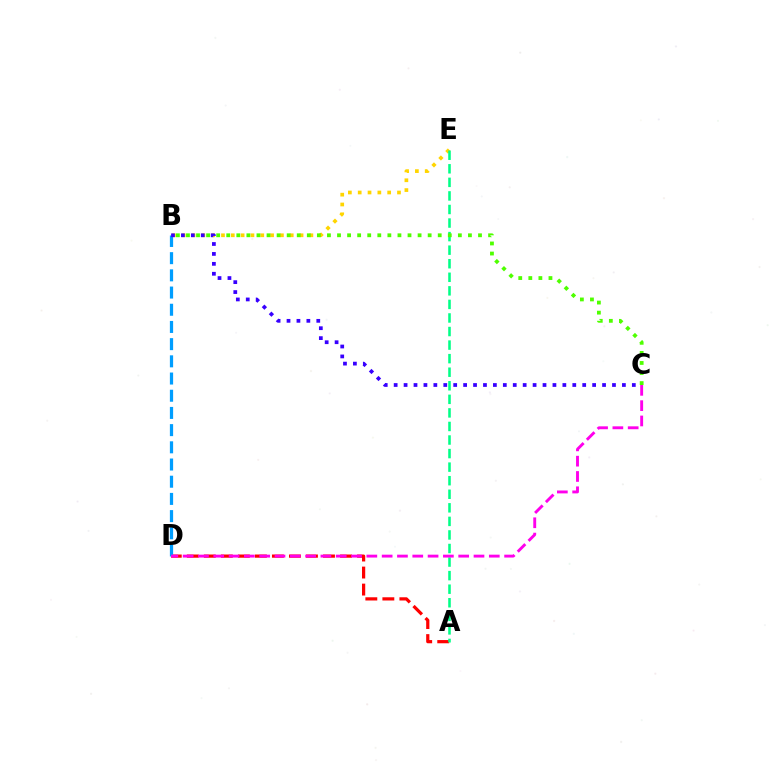{('B', 'E'): [{'color': '#ffd500', 'line_style': 'dotted', 'thickness': 2.67}], ('A', 'D'): [{'color': '#ff0000', 'line_style': 'dashed', 'thickness': 2.31}], ('A', 'E'): [{'color': '#00ff86', 'line_style': 'dashed', 'thickness': 1.84}], ('B', 'D'): [{'color': '#009eff', 'line_style': 'dashed', 'thickness': 2.34}], ('B', 'C'): [{'color': '#3700ff', 'line_style': 'dotted', 'thickness': 2.7}, {'color': '#4fff00', 'line_style': 'dotted', 'thickness': 2.74}], ('C', 'D'): [{'color': '#ff00ed', 'line_style': 'dashed', 'thickness': 2.08}]}